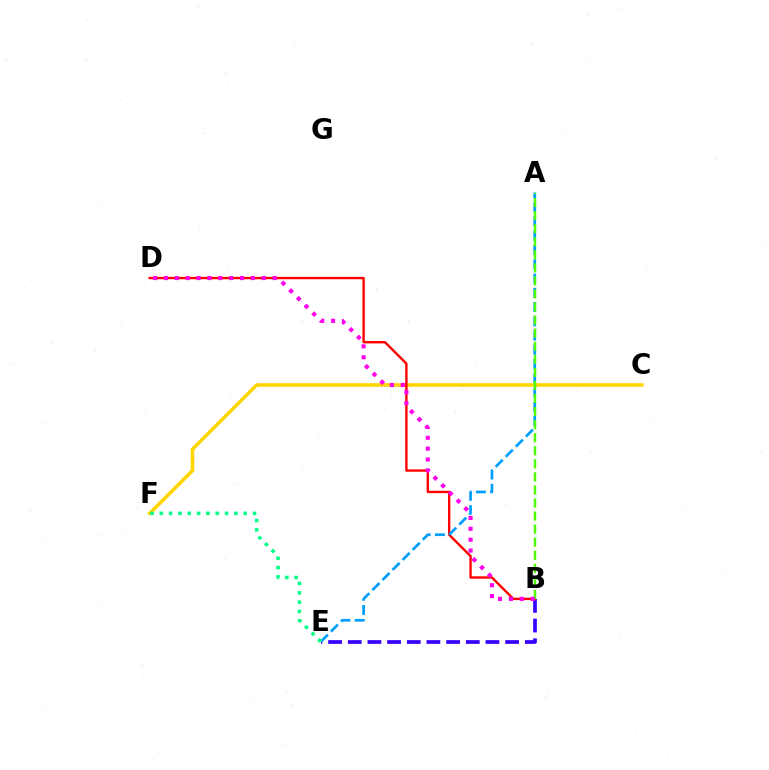{('B', 'E'): [{'color': '#3700ff', 'line_style': 'dashed', 'thickness': 2.67}], ('C', 'F'): [{'color': '#ffd500', 'line_style': 'solid', 'thickness': 2.57}], ('B', 'D'): [{'color': '#ff0000', 'line_style': 'solid', 'thickness': 1.71}, {'color': '#ff00ed', 'line_style': 'dotted', 'thickness': 2.96}], ('A', 'E'): [{'color': '#009eff', 'line_style': 'dashed', 'thickness': 1.94}], ('A', 'B'): [{'color': '#4fff00', 'line_style': 'dashed', 'thickness': 1.77}], ('E', 'F'): [{'color': '#00ff86', 'line_style': 'dotted', 'thickness': 2.53}]}